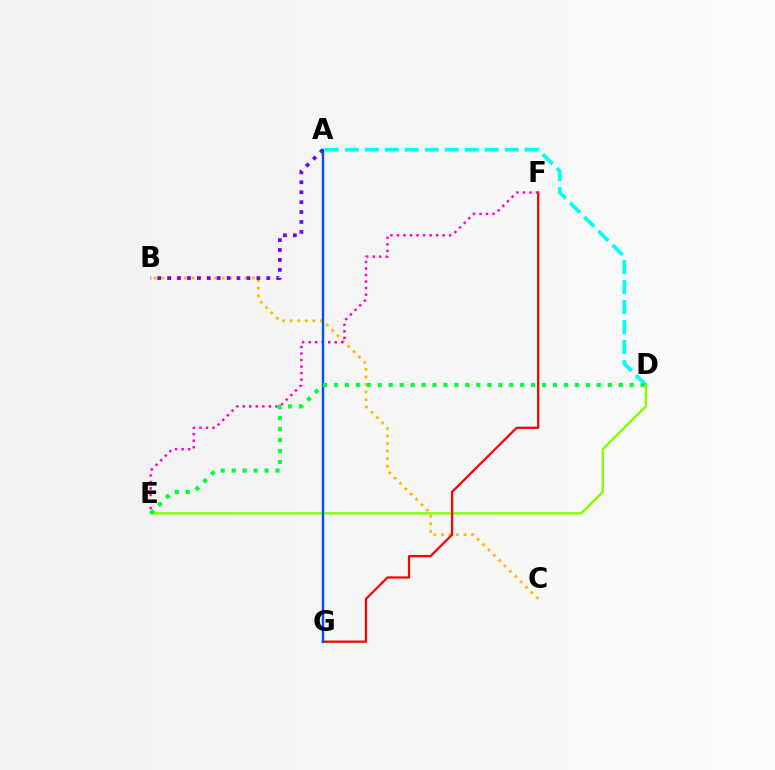{('D', 'E'): [{'color': '#84ff00', 'line_style': 'solid', 'thickness': 1.72}, {'color': '#00ff39', 'line_style': 'dotted', 'thickness': 2.98}], ('B', 'C'): [{'color': '#ffbd00', 'line_style': 'dotted', 'thickness': 2.05}], ('F', 'G'): [{'color': '#ff0000', 'line_style': 'solid', 'thickness': 1.62}], ('E', 'F'): [{'color': '#ff00cf', 'line_style': 'dotted', 'thickness': 1.77}], ('A', 'D'): [{'color': '#00fff6', 'line_style': 'dashed', 'thickness': 2.71}], ('A', 'B'): [{'color': '#7200ff', 'line_style': 'dotted', 'thickness': 2.69}], ('A', 'G'): [{'color': '#004bff', 'line_style': 'solid', 'thickness': 1.7}]}